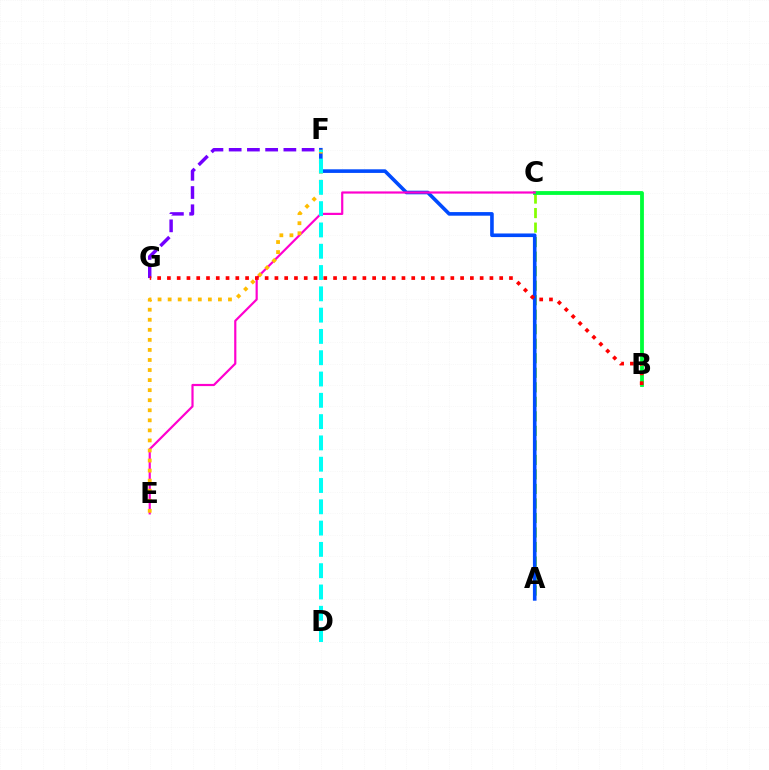{('F', 'G'): [{'color': '#7200ff', 'line_style': 'dashed', 'thickness': 2.48}], ('A', 'C'): [{'color': '#84ff00', 'line_style': 'dashed', 'thickness': 1.97}], ('B', 'C'): [{'color': '#00ff39', 'line_style': 'solid', 'thickness': 2.74}], ('A', 'F'): [{'color': '#004bff', 'line_style': 'solid', 'thickness': 2.6}], ('C', 'E'): [{'color': '#ff00cf', 'line_style': 'solid', 'thickness': 1.57}], ('E', 'F'): [{'color': '#ffbd00', 'line_style': 'dotted', 'thickness': 2.73}], ('D', 'F'): [{'color': '#00fff6', 'line_style': 'dashed', 'thickness': 2.89}], ('B', 'G'): [{'color': '#ff0000', 'line_style': 'dotted', 'thickness': 2.66}]}